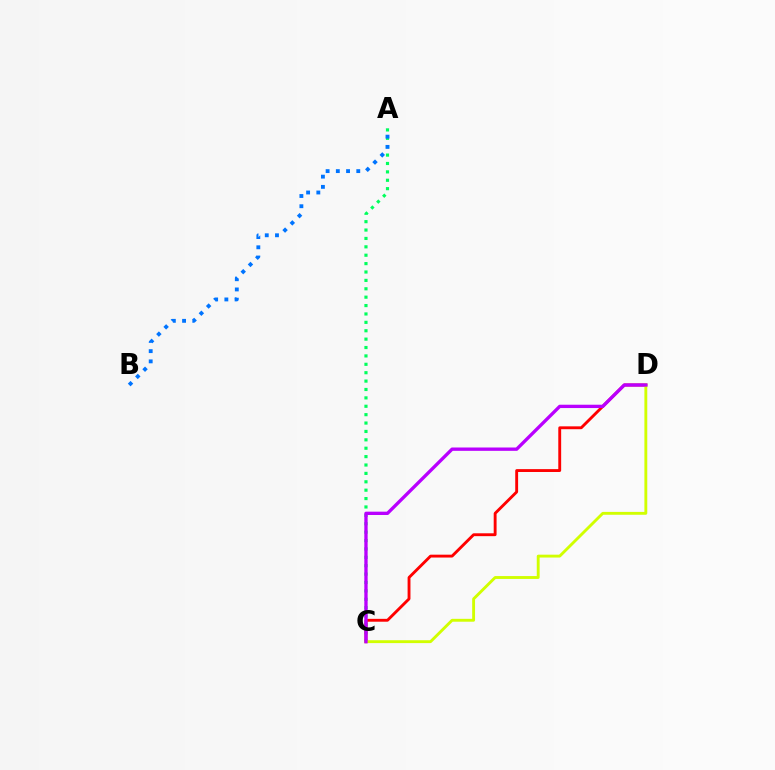{('A', 'C'): [{'color': '#00ff5c', 'line_style': 'dotted', 'thickness': 2.28}], ('C', 'D'): [{'color': '#ff0000', 'line_style': 'solid', 'thickness': 2.07}, {'color': '#d1ff00', 'line_style': 'solid', 'thickness': 2.07}, {'color': '#b900ff', 'line_style': 'solid', 'thickness': 2.4}], ('A', 'B'): [{'color': '#0074ff', 'line_style': 'dotted', 'thickness': 2.78}]}